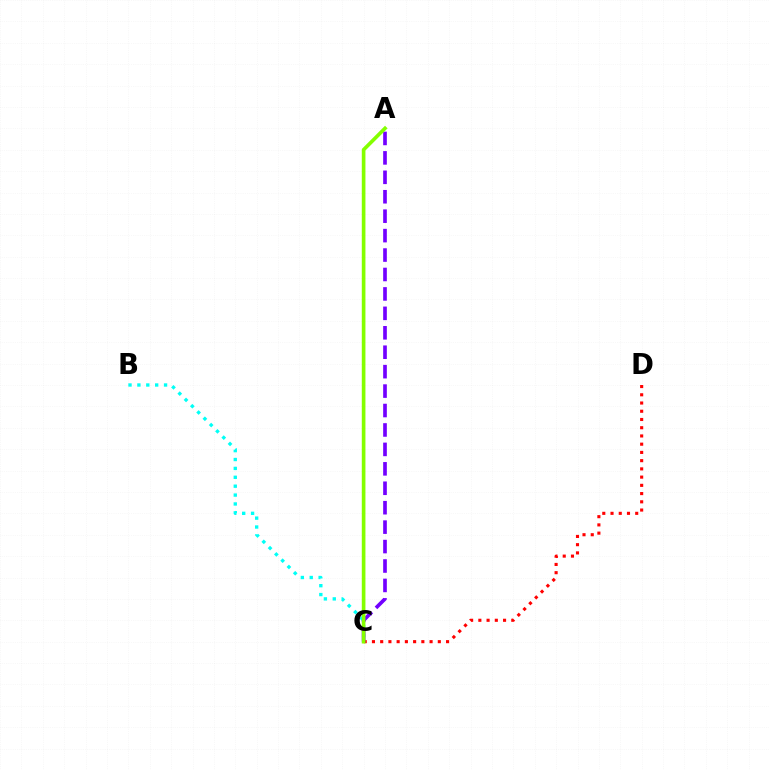{('B', 'C'): [{'color': '#00fff6', 'line_style': 'dotted', 'thickness': 2.41}], ('C', 'D'): [{'color': '#ff0000', 'line_style': 'dotted', 'thickness': 2.24}], ('A', 'C'): [{'color': '#7200ff', 'line_style': 'dashed', 'thickness': 2.64}, {'color': '#84ff00', 'line_style': 'solid', 'thickness': 2.63}]}